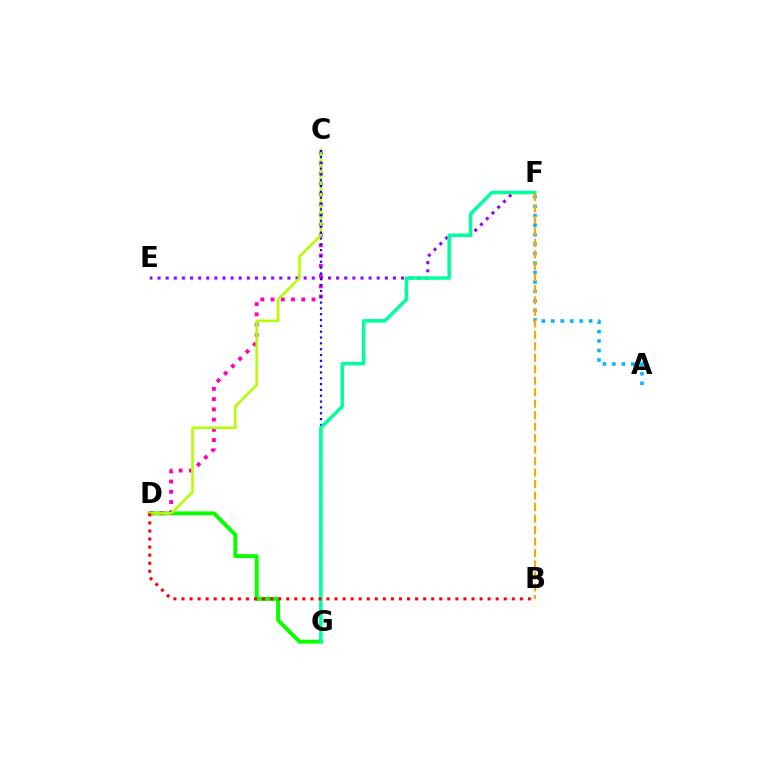{('A', 'F'): [{'color': '#00b5ff', 'line_style': 'dotted', 'thickness': 2.57}], ('D', 'G'): [{'color': '#08ff00', 'line_style': 'solid', 'thickness': 2.84}], ('C', 'D'): [{'color': '#ff00bd', 'line_style': 'dotted', 'thickness': 2.78}, {'color': '#b3ff00', 'line_style': 'solid', 'thickness': 1.86}], ('E', 'F'): [{'color': '#9b00ff', 'line_style': 'dotted', 'thickness': 2.21}], ('C', 'G'): [{'color': '#0010ff', 'line_style': 'dotted', 'thickness': 1.58}], ('F', 'G'): [{'color': '#00ff9d', 'line_style': 'solid', 'thickness': 2.52}], ('B', 'F'): [{'color': '#ffa500', 'line_style': 'dashed', 'thickness': 1.56}], ('B', 'D'): [{'color': '#ff0000', 'line_style': 'dotted', 'thickness': 2.19}]}